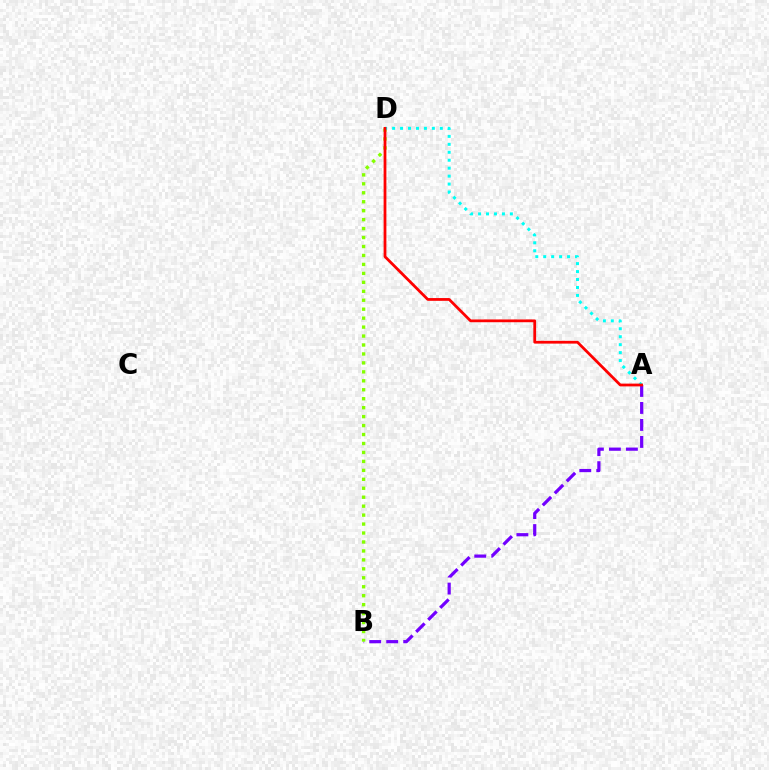{('A', 'B'): [{'color': '#7200ff', 'line_style': 'dashed', 'thickness': 2.31}], ('B', 'D'): [{'color': '#84ff00', 'line_style': 'dotted', 'thickness': 2.43}], ('A', 'D'): [{'color': '#00fff6', 'line_style': 'dotted', 'thickness': 2.16}, {'color': '#ff0000', 'line_style': 'solid', 'thickness': 2.0}]}